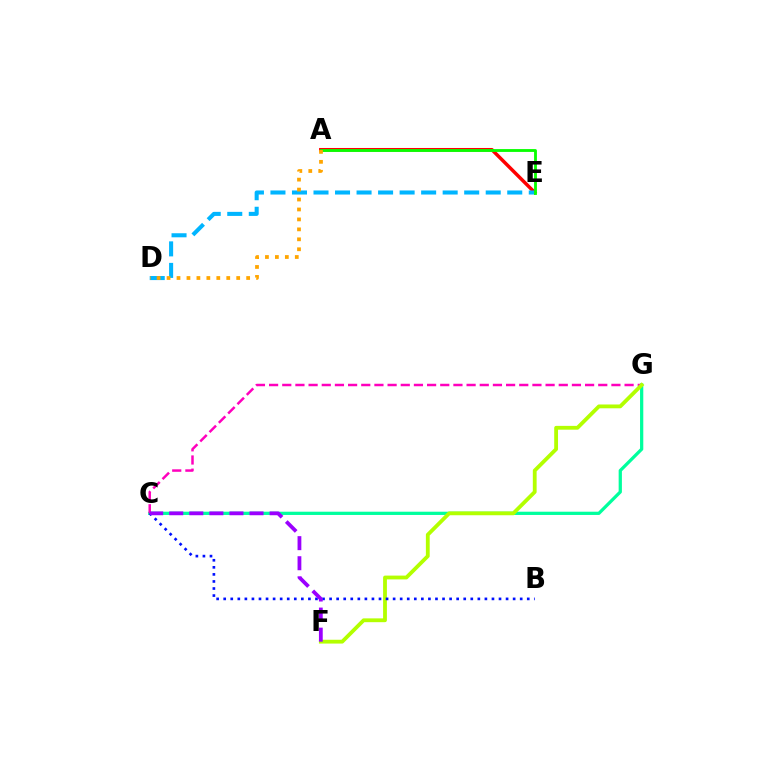{('A', 'E'): [{'color': '#ff0000', 'line_style': 'solid', 'thickness': 2.51}, {'color': '#08ff00', 'line_style': 'solid', 'thickness': 2.04}], ('D', 'E'): [{'color': '#00b5ff', 'line_style': 'dashed', 'thickness': 2.92}], ('C', 'G'): [{'color': '#00ff9d', 'line_style': 'solid', 'thickness': 2.34}, {'color': '#ff00bd', 'line_style': 'dashed', 'thickness': 1.79}], ('F', 'G'): [{'color': '#b3ff00', 'line_style': 'solid', 'thickness': 2.74}], ('A', 'D'): [{'color': '#ffa500', 'line_style': 'dotted', 'thickness': 2.7}], ('B', 'C'): [{'color': '#0010ff', 'line_style': 'dotted', 'thickness': 1.92}], ('C', 'F'): [{'color': '#9b00ff', 'line_style': 'dashed', 'thickness': 2.73}]}